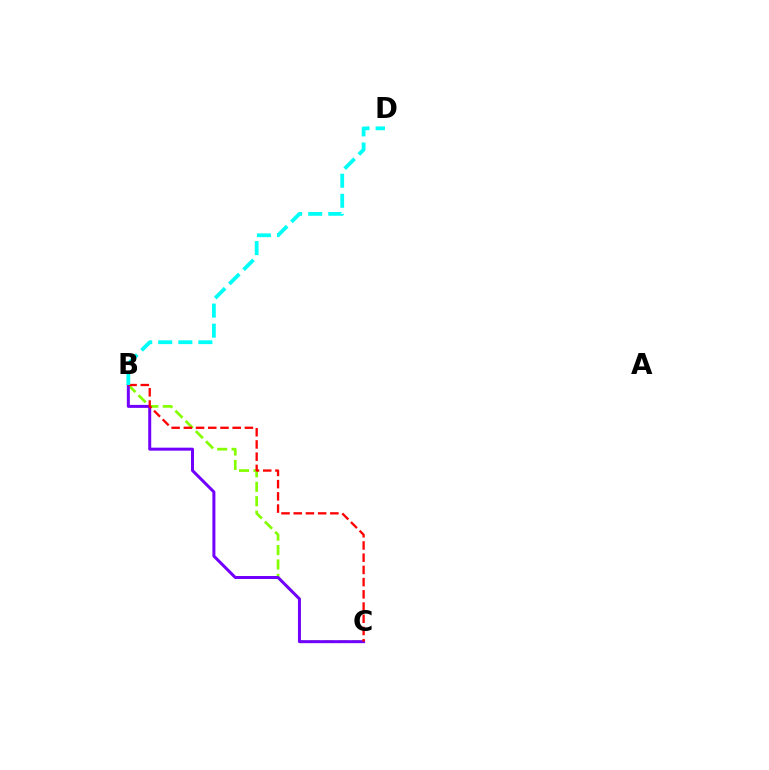{('B', 'C'): [{'color': '#84ff00', 'line_style': 'dashed', 'thickness': 1.96}, {'color': '#7200ff', 'line_style': 'solid', 'thickness': 2.15}, {'color': '#ff0000', 'line_style': 'dashed', 'thickness': 1.66}], ('B', 'D'): [{'color': '#00fff6', 'line_style': 'dashed', 'thickness': 2.72}]}